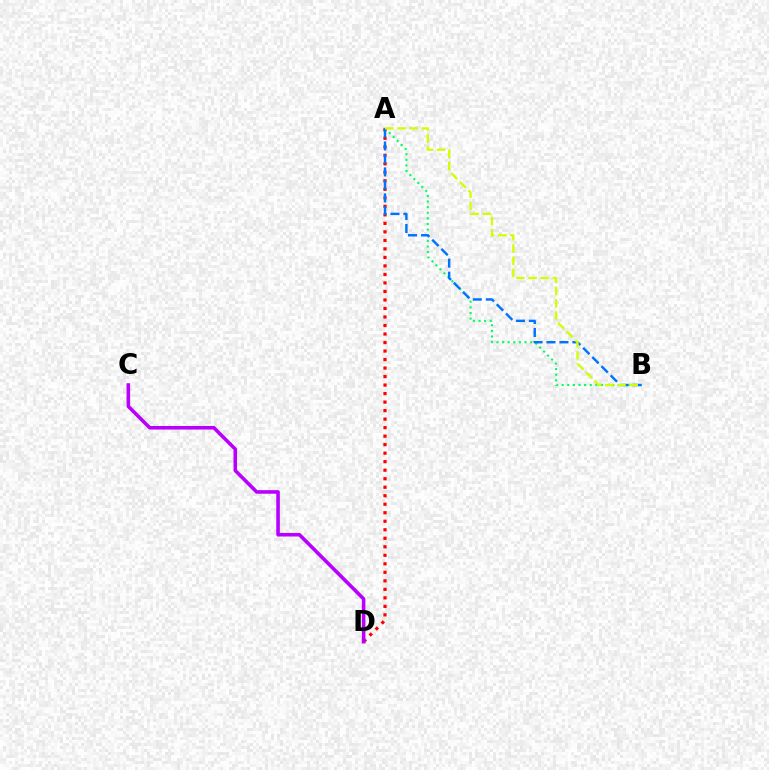{('A', 'B'): [{'color': '#00ff5c', 'line_style': 'dotted', 'thickness': 1.53}, {'color': '#0074ff', 'line_style': 'dashed', 'thickness': 1.76}, {'color': '#d1ff00', 'line_style': 'dashed', 'thickness': 1.66}], ('A', 'D'): [{'color': '#ff0000', 'line_style': 'dotted', 'thickness': 2.31}], ('C', 'D'): [{'color': '#b900ff', 'line_style': 'solid', 'thickness': 2.57}]}